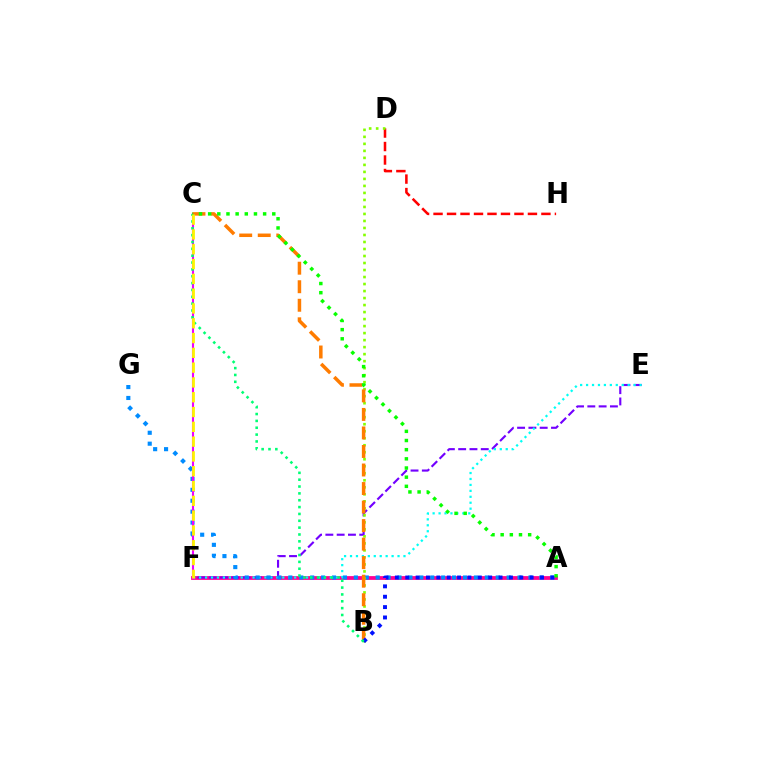{('A', 'F'): [{'color': '#ff0094', 'line_style': 'solid', 'thickness': 2.72}], ('E', 'F'): [{'color': '#7200ff', 'line_style': 'dashed', 'thickness': 1.53}, {'color': '#00fff6', 'line_style': 'dotted', 'thickness': 1.61}], ('A', 'G'): [{'color': '#008cff', 'line_style': 'dotted', 'thickness': 2.97}], ('D', 'H'): [{'color': '#ff0000', 'line_style': 'dashed', 'thickness': 1.83}], ('B', 'D'): [{'color': '#84ff00', 'line_style': 'dotted', 'thickness': 1.9}], ('C', 'F'): [{'color': '#ee00ff', 'line_style': 'solid', 'thickness': 1.52}, {'color': '#fcf500', 'line_style': 'dashed', 'thickness': 2.01}], ('B', 'C'): [{'color': '#ff7c00', 'line_style': 'dashed', 'thickness': 2.52}, {'color': '#00ff74', 'line_style': 'dotted', 'thickness': 1.86}], ('A', 'B'): [{'color': '#0010ff', 'line_style': 'dotted', 'thickness': 2.82}], ('A', 'C'): [{'color': '#08ff00', 'line_style': 'dotted', 'thickness': 2.49}]}